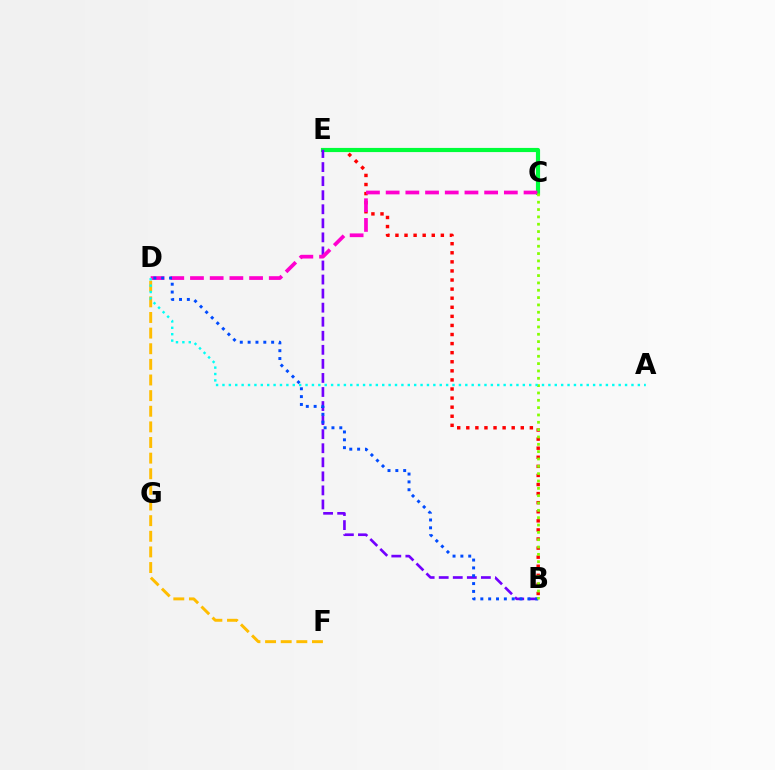{('B', 'E'): [{'color': '#ff0000', 'line_style': 'dotted', 'thickness': 2.47}, {'color': '#7200ff', 'line_style': 'dashed', 'thickness': 1.91}], ('C', 'E'): [{'color': '#00ff39', 'line_style': 'solid', 'thickness': 2.99}], ('C', 'D'): [{'color': '#ff00cf', 'line_style': 'dashed', 'thickness': 2.68}], ('D', 'F'): [{'color': '#ffbd00', 'line_style': 'dashed', 'thickness': 2.12}], ('B', 'D'): [{'color': '#004bff', 'line_style': 'dotted', 'thickness': 2.13}], ('B', 'C'): [{'color': '#84ff00', 'line_style': 'dotted', 'thickness': 1.99}], ('A', 'D'): [{'color': '#00fff6', 'line_style': 'dotted', 'thickness': 1.74}]}